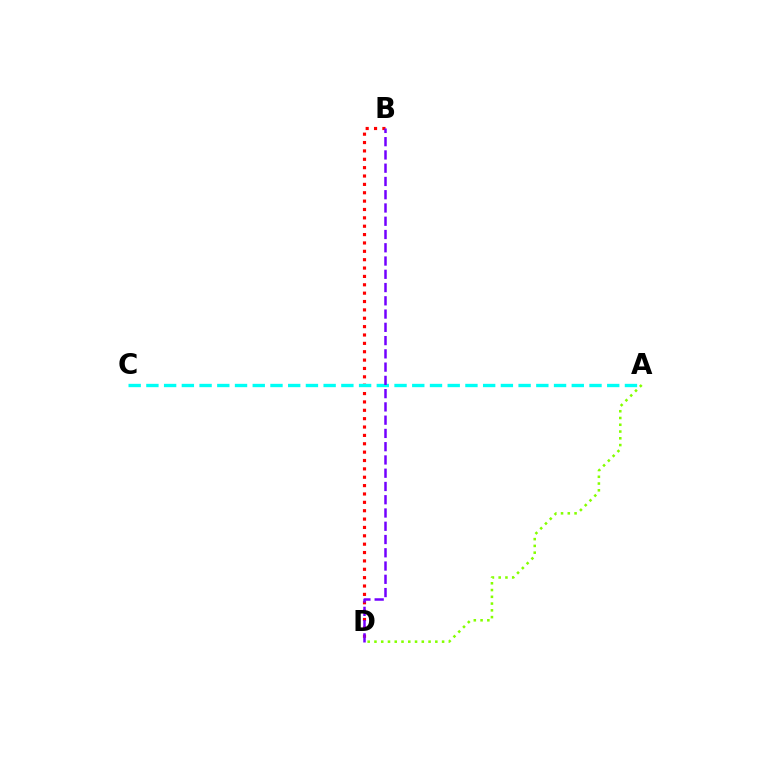{('B', 'D'): [{'color': '#ff0000', 'line_style': 'dotted', 'thickness': 2.27}, {'color': '#7200ff', 'line_style': 'dashed', 'thickness': 1.8}], ('A', 'C'): [{'color': '#00fff6', 'line_style': 'dashed', 'thickness': 2.41}], ('A', 'D'): [{'color': '#84ff00', 'line_style': 'dotted', 'thickness': 1.84}]}